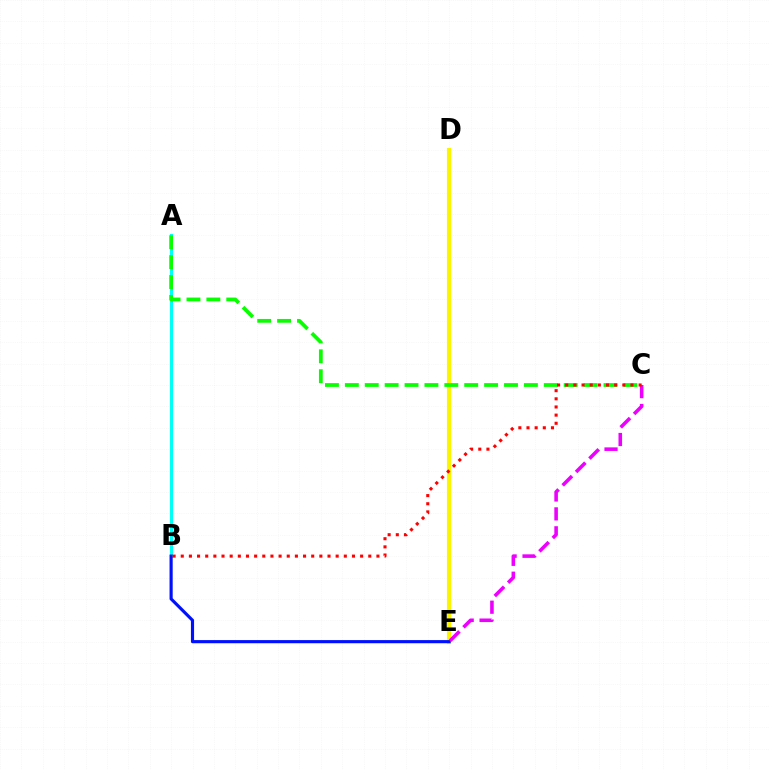{('D', 'E'): [{'color': '#fcf500', 'line_style': 'solid', 'thickness': 2.99}], ('A', 'B'): [{'color': '#00fff6', 'line_style': 'solid', 'thickness': 2.19}], ('B', 'E'): [{'color': '#0010ff', 'line_style': 'solid', 'thickness': 2.26}], ('C', 'E'): [{'color': '#ee00ff', 'line_style': 'dashed', 'thickness': 2.57}], ('A', 'C'): [{'color': '#08ff00', 'line_style': 'dashed', 'thickness': 2.7}], ('B', 'C'): [{'color': '#ff0000', 'line_style': 'dotted', 'thickness': 2.22}]}